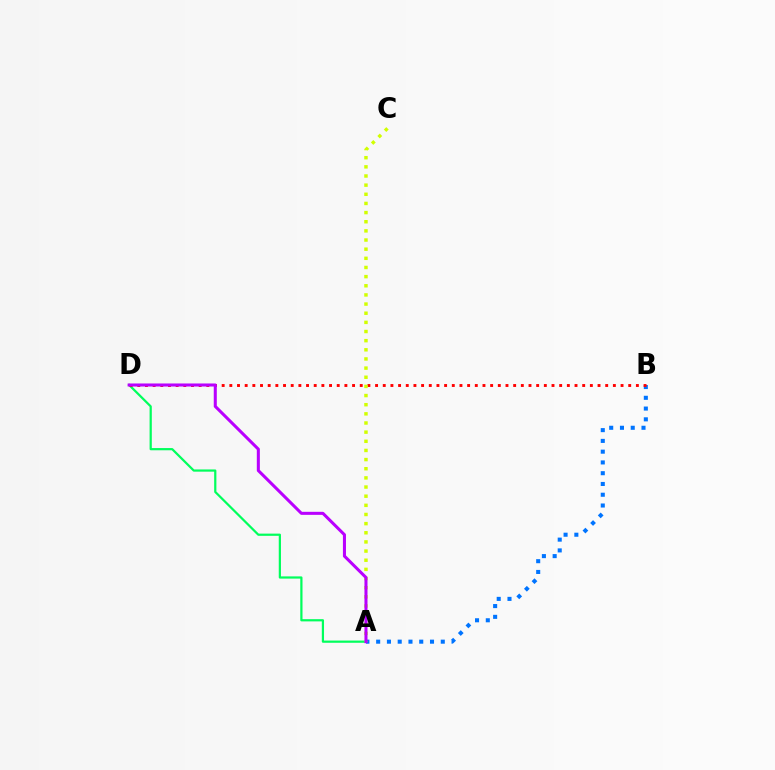{('A', 'B'): [{'color': '#0074ff', 'line_style': 'dotted', 'thickness': 2.93}], ('A', 'D'): [{'color': '#00ff5c', 'line_style': 'solid', 'thickness': 1.6}, {'color': '#b900ff', 'line_style': 'solid', 'thickness': 2.19}], ('B', 'D'): [{'color': '#ff0000', 'line_style': 'dotted', 'thickness': 2.08}], ('A', 'C'): [{'color': '#d1ff00', 'line_style': 'dotted', 'thickness': 2.49}]}